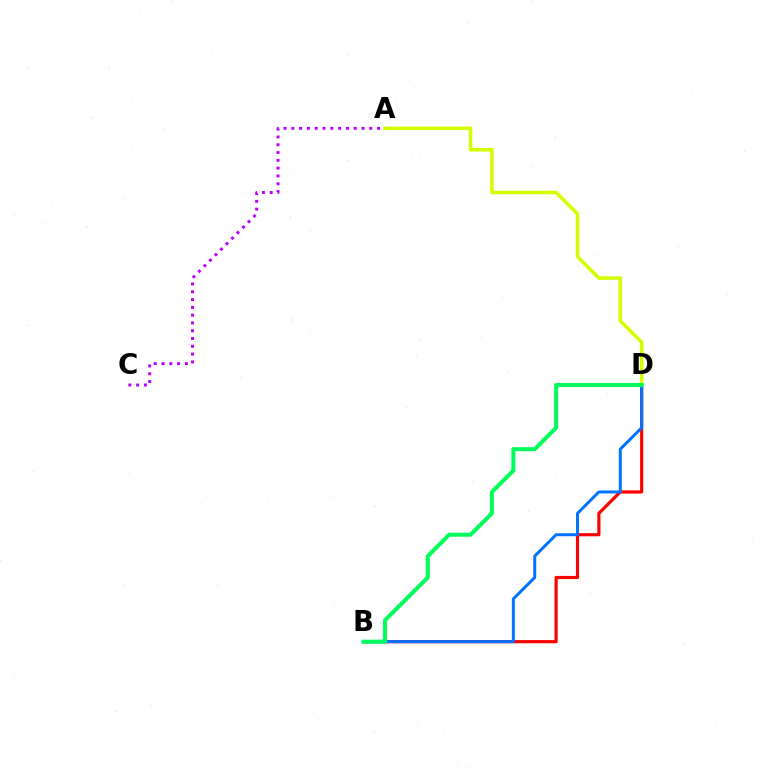{('B', 'D'): [{'color': '#ff0000', 'line_style': 'solid', 'thickness': 2.27}, {'color': '#0074ff', 'line_style': 'solid', 'thickness': 2.17}, {'color': '#00ff5c', 'line_style': 'solid', 'thickness': 2.9}], ('A', 'D'): [{'color': '#d1ff00', 'line_style': 'solid', 'thickness': 2.55}], ('A', 'C'): [{'color': '#b900ff', 'line_style': 'dotted', 'thickness': 2.12}]}